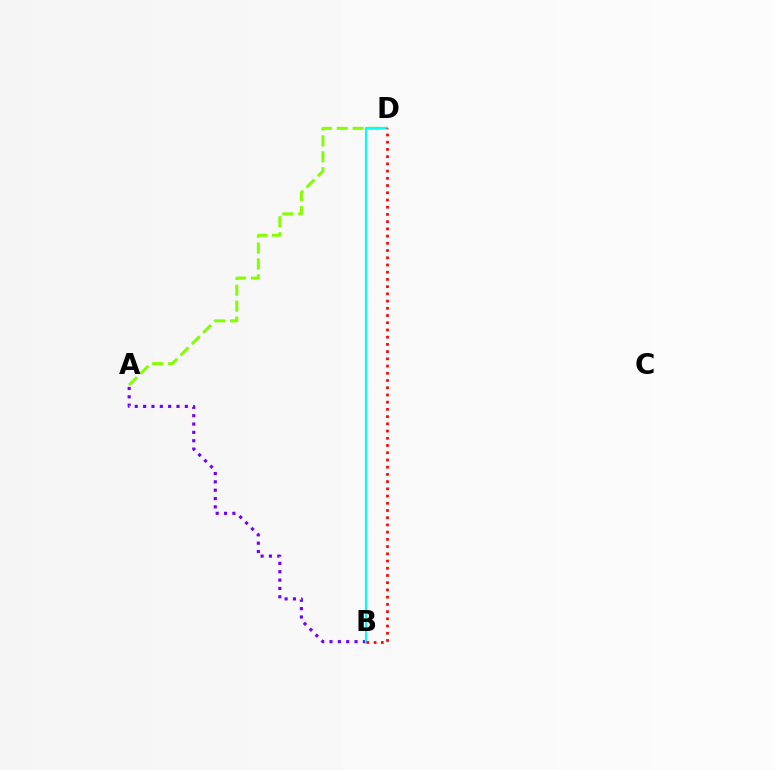{('A', 'D'): [{'color': '#84ff00', 'line_style': 'dashed', 'thickness': 2.16}], ('A', 'B'): [{'color': '#7200ff', 'line_style': 'dotted', 'thickness': 2.27}], ('B', 'D'): [{'color': '#00fff6', 'line_style': 'solid', 'thickness': 1.57}, {'color': '#ff0000', 'line_style': 'dotted', 'thickness': 1.96}]}